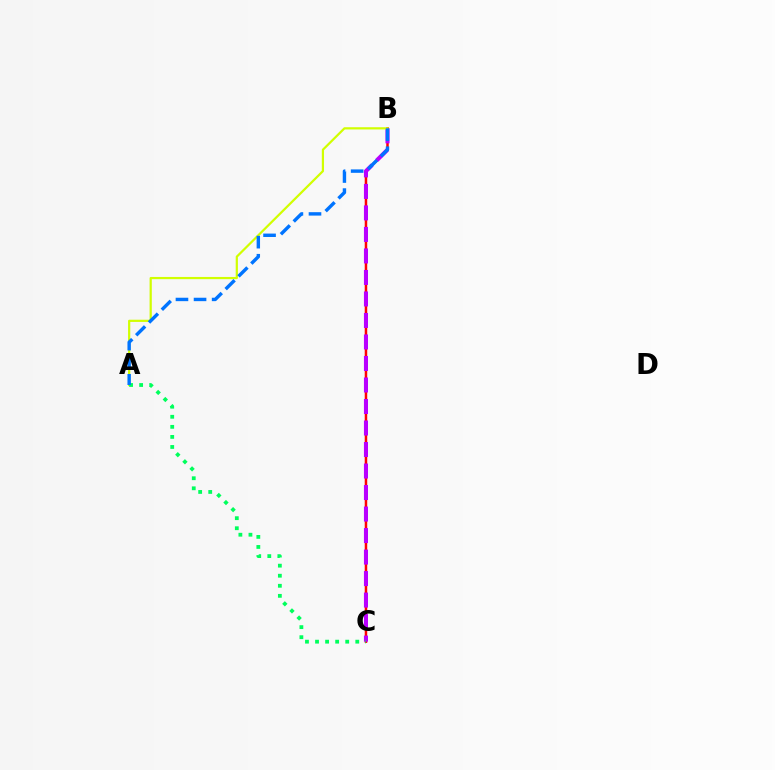{('B', 'C'): [{'color': '#ff0000', 'line_style': 'solid', 'thickness': 1.8}, {'color': '#b900ff', 'line_style': 'dashed', 'thickness': 2.92}], ('A', 'B'): [{'color': '#d1ff00', 'line_style': 'solid', 'thickness': 1.6}, {'color': '#0074ff', 'line_style': 'dashed', 'thickness': 2.46}], ('A', 'C'): [{'color': '#00ff5c', 'line_style': 'dotted', 'thickness': 2.73}]}